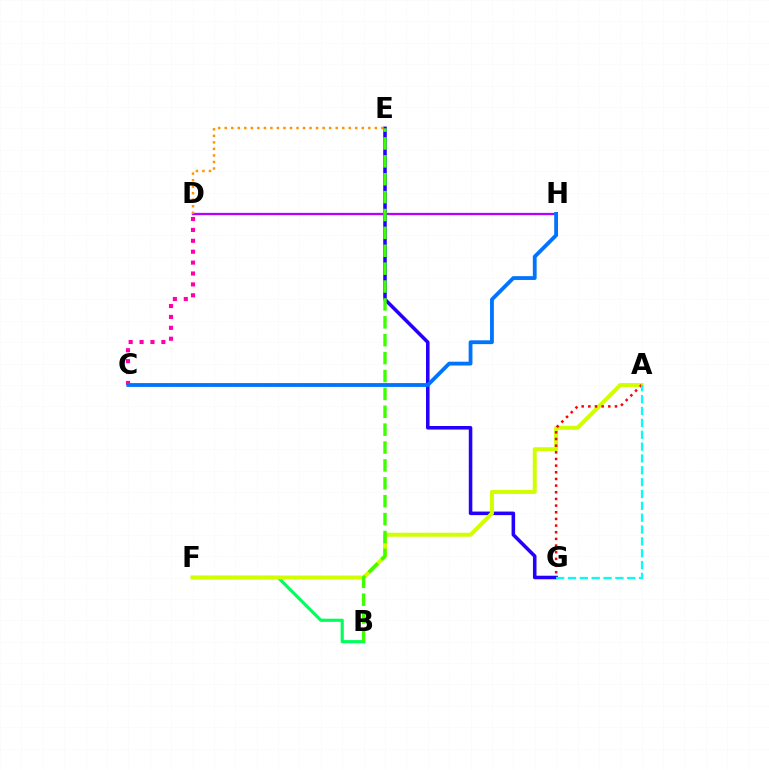{('D', 'H'): [{'color': '#b900ff', 'line_style': 'solid', 'thickness': 1.65}], ('C', 'D'): [{'color': '#ff00ac', 'line_style': 'dotted', 'thickness': 2.96}], ('E', 'G'): [{'color': '#2500ff', 'line_style': 'solid', 'thickness': 2.56}], ('B', 'F'): [{'color': '#00ff5c', 'line_style': 'solid', 'thickness': 2.27}], ('A', 'F'): [{'color': '#d1ff00', 'line_style': 'solid', 'thickness': 2.86}], ('A', 'G'): [{'color': '#ff0000', 'line_style': 'dotted', 'thickness': 1.81}, {'color': '#00fff6', 'line_style': 'dashed', 'thickness': 1.61}], ('B', 'E'): [{'color': '#3dff00', 'line_style': 'dashed', 'thickness': 2.43}], ('C', 'H'): [{'color': '#0074ff', 'line_style': 'solid', 'thickness': 2.75}], ('D', 'E'): [{'color': '#ff9400', 'line_style': 'dotted', 'thickness': 1.77}]}